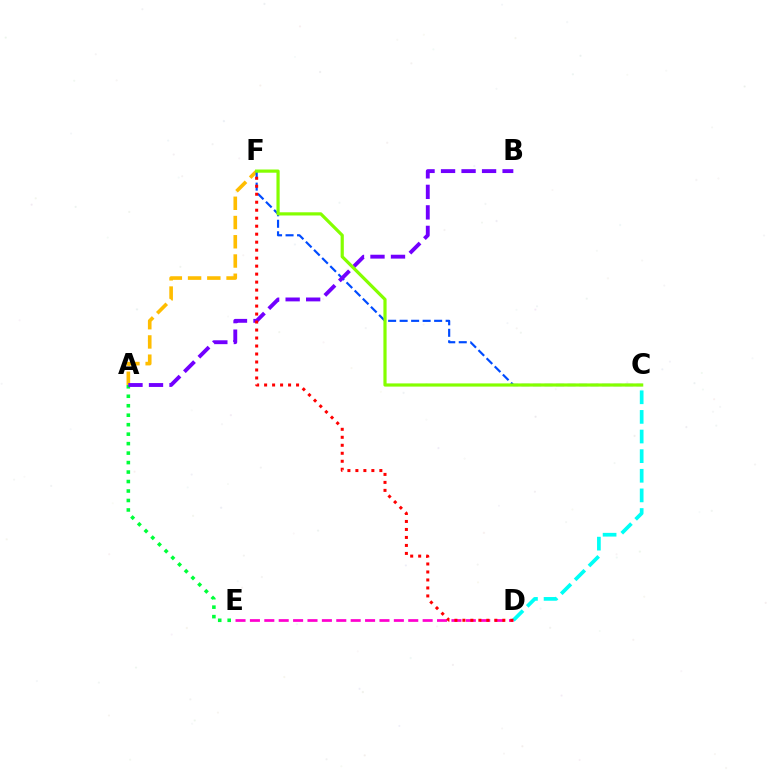{('C', 'D'): [{'color': '#00fff6', 'line_style': 'dashed', 'thickness': 2.67}], ('D', 'E'): [{'color': '#ff00cf', 'line_style': 'dashed', 'thickness': 1.96}], ('A', 'F'): [{'color': '#ffbd00', 'line_style': 'dashed', 'thickness': 2.61}], ('A', 'E'): [{'color': '#00ff39', 'line_style': 'dotted', 'thickness': 2.57}], ('C', 'F'): [{'color': '#004bff', 'line_style': 'dashed', 'thickness': 1.56}, {'color': '#84ff00', 'line_style': 'solid', 'thickness': 2.3}], ('A', 'B'): [{'color': '#7200ff', 'line_style': 'dashed', 'thickness': 2.79}], ('D', 'F'): [{'color': '#ff0000', 'line_style': 'dotted', 'thickness': 2.17}]}